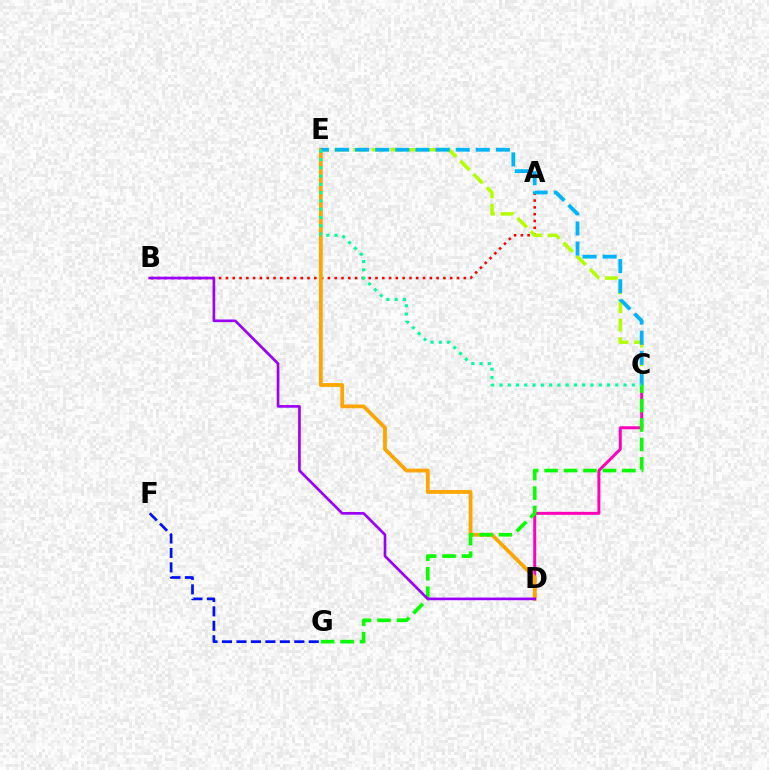{('F', 'G'): [{'color': '#0010ff', 'line_style': 'dashed', 'thickness': 1.96}], ('A', 'B'): [{'color': '#ff0000', 'line_style': 'dotted', 'thickness': 1.85}], ('C', 'D'): [{'color': '#ff00bd', 'line_style': 'solid', 'thickness': 2.15}], ('D', 'E'): [{'color': '#ffa500', 'line_style': 'solid', 'thickness': 2.74}], ('C', 'G'): [{'color': '#08ff00', 'line_style': 'dashed', 'thickness': 2.64}], ('C', 'E'): [{'color': '#b3ff00', 'line_style': 'dashed', 'thickness': 2.54}, {'color': '#00b5ff', 'line_style': 'dashed', 'thickness': 2.73}, {'color': '#00ff9d', 'line_style': 'dotted', 'thickness': 2.25}], ('B', 'D'): [{'color': '#9b00ff', 'line_style': 'solid', 'thickness': 1.92}]}